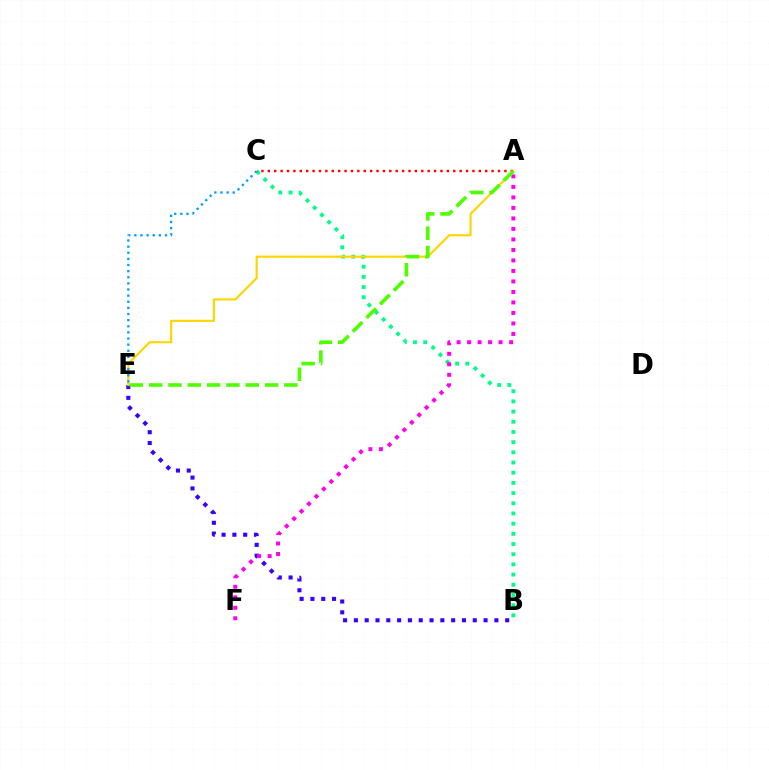{('B', 'E'): [{'color': '#3700ff', 'line_style': 'dotted', 'thickness': 2.94}], ('B', 'C'): [{'color': '#00ff86', 'line_style': 'dotted', 'thickness': 2.77}], ('A', 'E'): [{'color': '#ffd500', 'line_style': 'solid', 'thickness': 1.54}, {'color': '#4fff00', 'line_style': 'dashed', 'thickness': 2.62}], ('A', 'F'): [{'color': '#ff00ed', 'line_style': 'dotted', 'thickness': 2.85}], ('A', 'C'): [{'color': '#ff0000', 'line_style': 'dotted', 'thickness': 1.74}], ('C', 'E'): [{'color': '#009eff', 'line_style': 'dotted', 'thickness': 1.66}]}